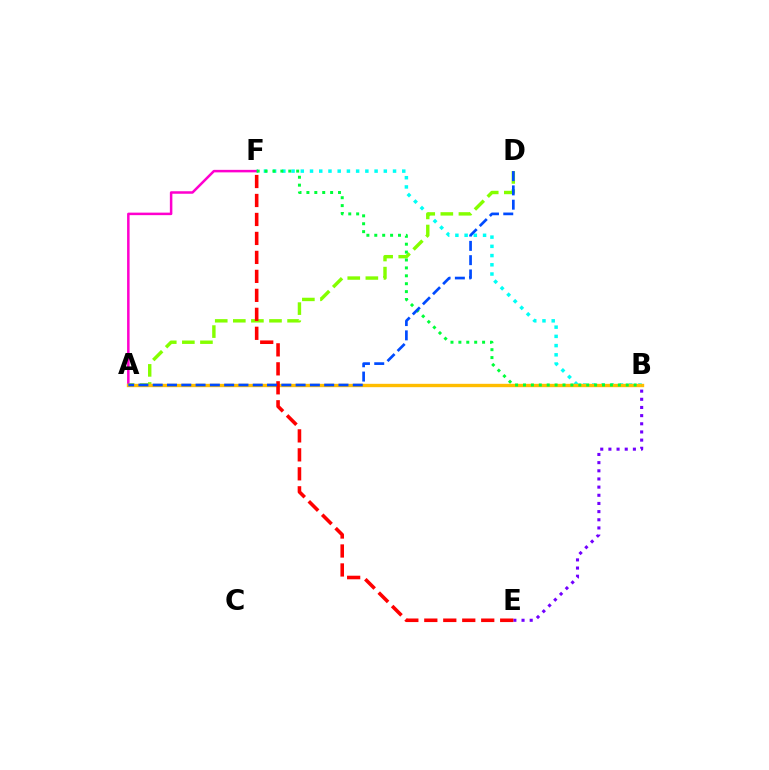{('B', 'F'): [{'color': '#00fff6', 'line_style': 'dotted', 'thickness': 2.51}, {'color': '#00ff39', 'line_style': 'dotted', 'thickness': 2.15}], ('B', 'E'): [{'color': '#7200ff', 'line_style': 'dotted', 'thickness': 2.22}], ('A', 'F'): [{'color': '#ff00cf', 'line_style': 'solid', 'thickness': 1.81}], ('A', 'D'): [{'color': '#84ff00', 'line_style': 'dashed', 'thickness': 2.46}, {'color': '#004bff', 'line_style': 'dashed', 'thickness': 1.94}], ('A', 'B'): [{'color': '#ffbd00', 'line_style': 'solid', 'thickness': 2.42}], ('E', 'F'): [{'color': '#ff0000', 'line_style': 'dashed', 'thickness': 2.58}]}